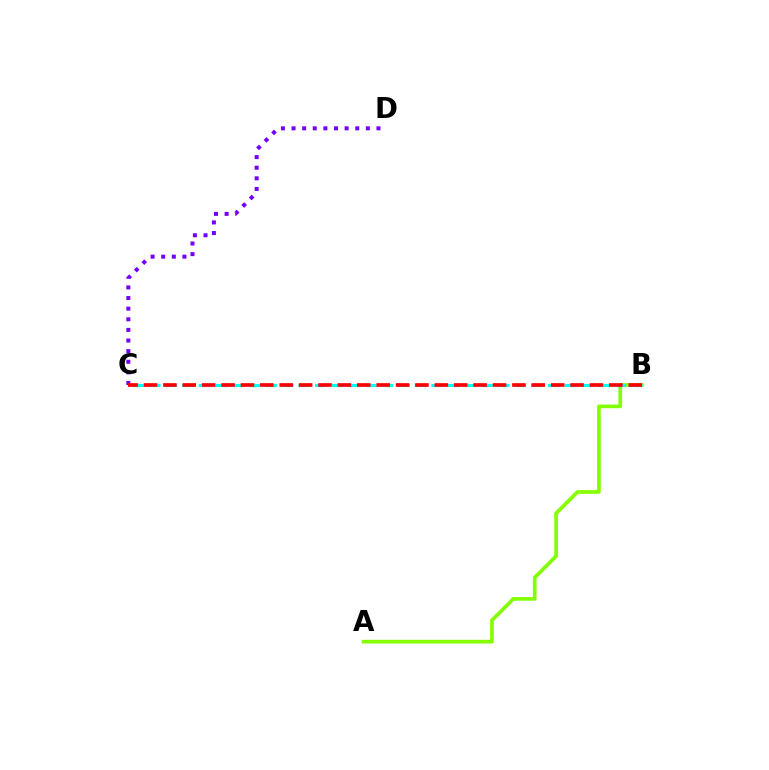{('A', 'B'): [{'color': '#84ff00', 'line_style': 'solid', 'thickness': 2.65}], ('B', 'C'): [{'color': '#00fff6', 'line_style': 'dashed', 'thickness': 2.26}, {'color': '#ff0000', 'line_style': 'dashed', 'thickness': 2.63}], ('C', 'D'): [{'color': '#7200ff', 'line_style': 'dotted', 'thickness': 2.89}]}